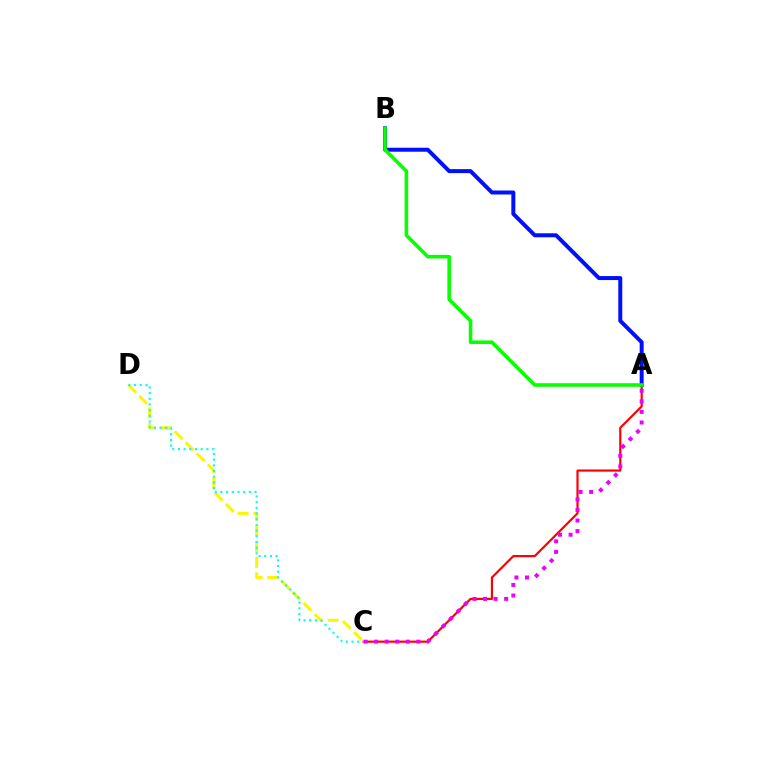{('C', 'D'): [{'color': '#fcf500', 'line_style': 'dashed', 'thickness': 2.12}, {'color': '#00fff6', 'line_style': 'dotted', 'thickness': 1.54}], ('A', 'C'): [{'color': '#ff0000', 'line_style': 'solid', 'thickness': 1.57}, {'color': '#ee00ff', 'line_style': 'dotted', 'thickness': 2.87}], ('A', 'B'): [{'color': '#0010ff', 'line_style': 'solid', 'thickness': 2.87}, {'color': '#08ff00', 'line_style': 'solid', 'thickness': 2.57}]}